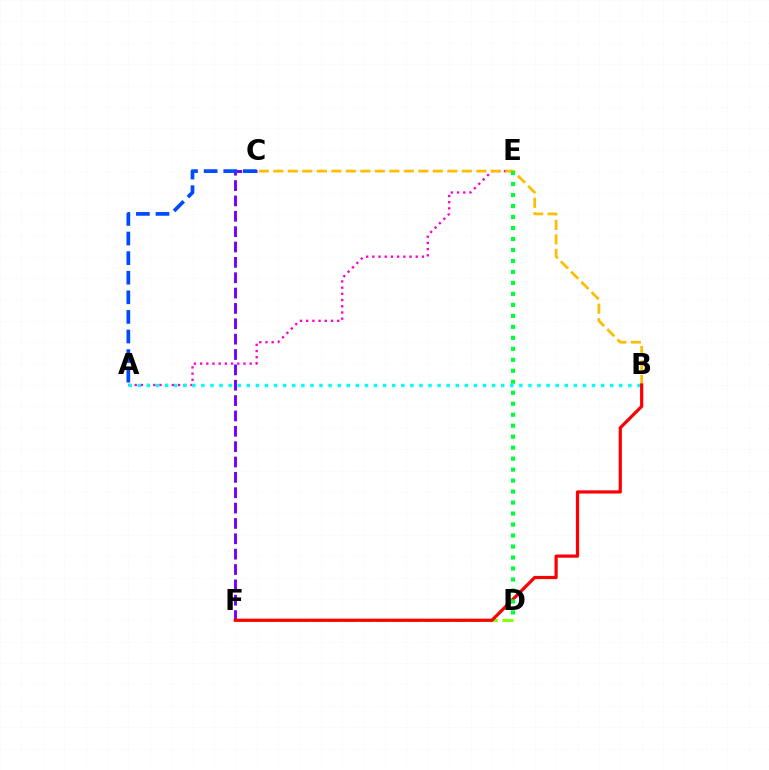{('A', 'E'): [{'color': '#ff00cf', 'line_style': 'dotted', 'thickness': 1.68}], ('B', 'C'): [{'color': '#ffbd00', 'line_style': 'dashed', 'thickness': 1.97}], ('C', 'F'): [{'color': '#7200ff', 'line_style': 'dashed', 'thickness': 2.09}], ('D', 'F'): [{'color': '#84ff00', 'line_style': 'dashed', 'thickness': 2.14}], ('A', 'B'): [{'color': '#00fff6', 'line_style': 'dotted', 'thickness': 2.47}], ('B', 'F'): [{'color': '#ff0000', 'line_style': 'solid', 'thickness': 2.31}], ('D', 'E'): [{'color': '#00ff39', 'line_style': 'dotted', 'thickness': 2.98}], ('A', 'C'): [{'color': '#004bff', 'line_style': 'dashed', 'thickness': 2.66}]}